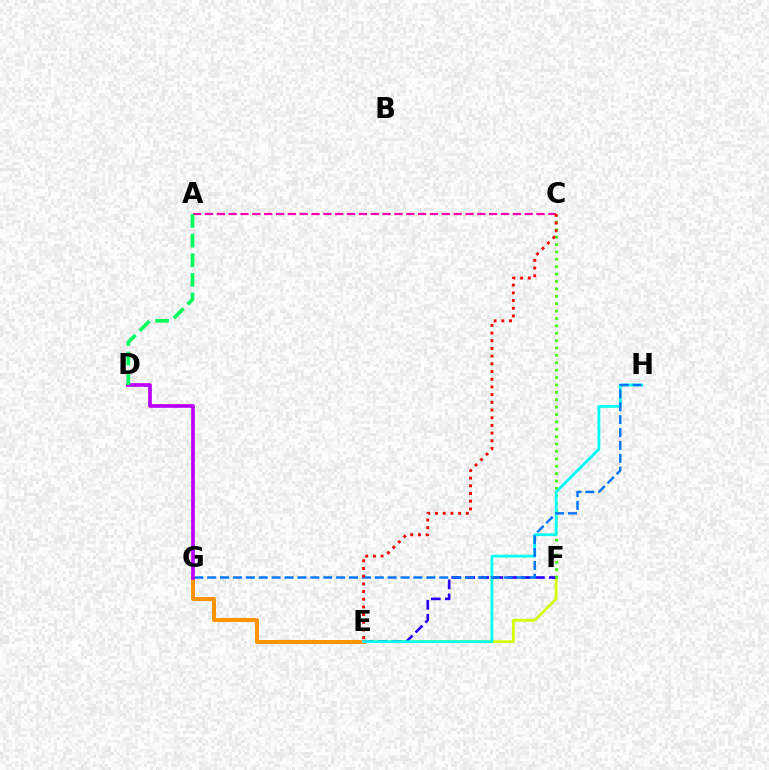{('E', 'F'): [{'color': '#d1ff00', 'line_style': 'solid', 'thickness': 1.96}, {'color': '#2500ff', 'line_style': 'dashed', 'thickness': 1.89}], ('E', 'G'): [{'color': '#ff9400', 'line_style': 'solid', 'thickness': 2.87}], ('C', 'F'): [{'color': '#3dff00', 'line_style': 'dotted', 'thickness': 2.01}], ('A', 'C'): [{'color': '#ff00ac', 'line_style': 'dashed', 'thickness': 1.61}], ('E', 'H'): [{'color': '#00fff6', 'line_style': 'solid', 'thickness': 2.0}], ('G', 'H'): [{'color': '#0074ff', 'line_style': 'dashed', 'thickness': 1.75}], ('D', 'G'): [{'color': '#b900ff', 'line_style': 'solid', 'thickness': 2.63}], ('A', 'D'): [{'color': '#00ff5c', 'line_style': 'dashed', 'thickness': 2.67}], ('C', 'E'): [{'color': '#ff0000', 'line_style': 'dotted', 'thickness': 2.09}]}